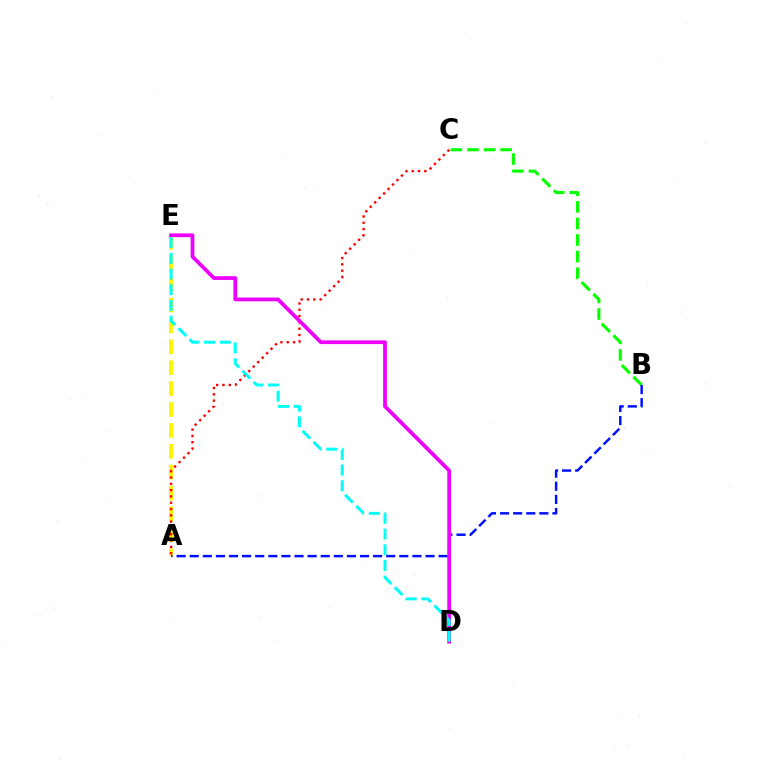{('A', 'E'): [{'color': '#fcf500', 'line_style': 'dashed', 'thickness': 2.84}], ('B', 'C'): [{'color': '#08ff00', 'line_style': 'dashed', 'thickness': 2.25}], ('A', 'B'): [{'color': '#0010ff', 'line_style': 'dashed', 'thickness': 1.78}], ('A', 'C'): [{'color': '#ff0000', 'line_style': 'dotted', 'thickness': 1.71}], ('D', 'E'): [{'color': '#ee00ff', 'line_style': 'solid', 'thickness': 2.7}, {'color': '#00fff6', 'line_style': 'dashed', 'thickness': 2.13}]}